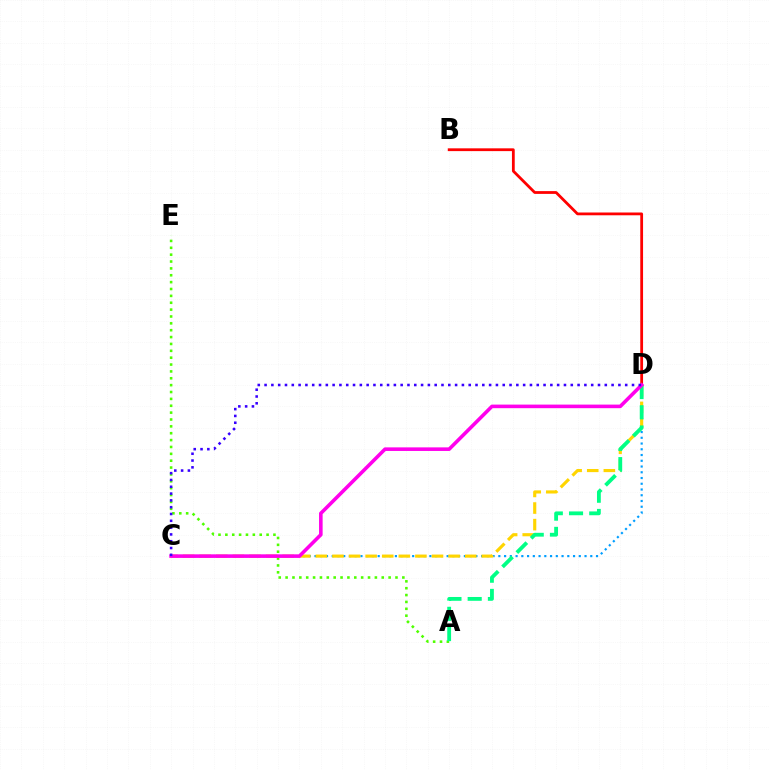{('C', 'D'): [{'color': '#009eff', 'line_style': 'dotted', 'thickness': 1.56}, {'color': '#ffd500', 'line_style': 'dashed', 'thickness': 2.25}, {'color': '#ff00ed', 'line_style': 'solid', 'thickness': 2.59}, {'color': '#3700ff', 'line_style': 'dotted', 'thickness': 1.85}], ('A', 'E'): [{'color': '#4fff00', 'line_style': 'dotted', 'thickness': 1.87}], ('B', 'D'): [{'color': '#ff0000', 'line_style': 'solid', 'thickness': 2.0}], ('A', 'D'): [{'color': '#00ff86', 'line_style': 'dashed', 'thickness': 2.75}]}